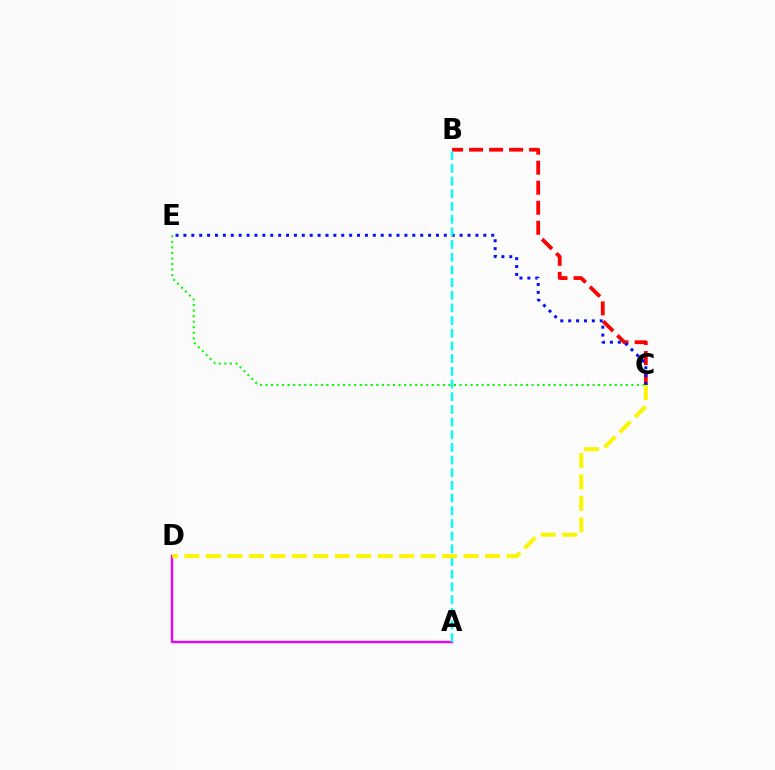{('B', 'C'): [{'color': '#ff0000', 'line_style': 'dashed', 'thickness': 2.72}], ('C', 'E'): [{'color': '#0010ff', 'line_style': 'dotted', 'thickness': 2.14}, {'color': '#08ff00', 'line_style': 'dotted', 'thickness': 1.51}], ('A', 'D'): [{'color': '#ee00ff', 'line_style': 'solid', 'thickness': 1.7}], ('A', 'B'): [{'color': '#00fff6', 'line_style': 'dashed', 'thickness': 1.72}], ('C', 'D'): [{'color': '#fcf500', 'line_style': 'dashed', 'thickness': 2.92}]}